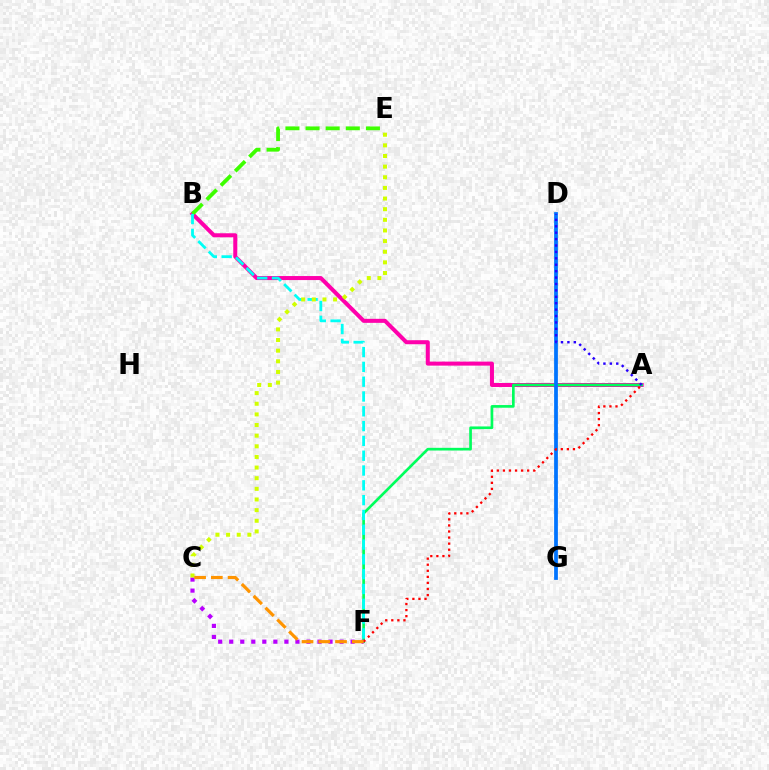{('A', 'B'): [{'color': '#ff00ac', 'line_style': 'solid', 'thickness': 2.9}], ('A', 'F'): [{'color': '#00ff5c', 'line_style': 'solid', 'thickness': 1.93}, {'color': '#ff0000', 'line_style': 'dotted', 'thickness': 1.65}], ('C', 'F'): [{'color': '#b900ff', 'line_style': 'dotted', 'thickness': 3.0}, {'color': '#ff9400', 'line_style': 'dashed', 'thickness': 2.28}], ('D', 'G'): [{'color': '#0074ff', 'line_style': 'solid', 'thickness': 2.71}], ('A', 'D'): [{'color': '#2500ff', 'line_style': 'dotted', 'thickness': 1.74}], ('B', 'E'): [{'color': '#3dff00', 'line_style': 'dashed', 'thickness': 2.73}], ('B', 'F'): [{'color': '#00fff6', 'line_style': 'dashed', 'thickness': 2.01}], ('C', 'E'): [{'color': '#d1ff00', 'line_style': 'dotted', 'thickness': 2.89}]}